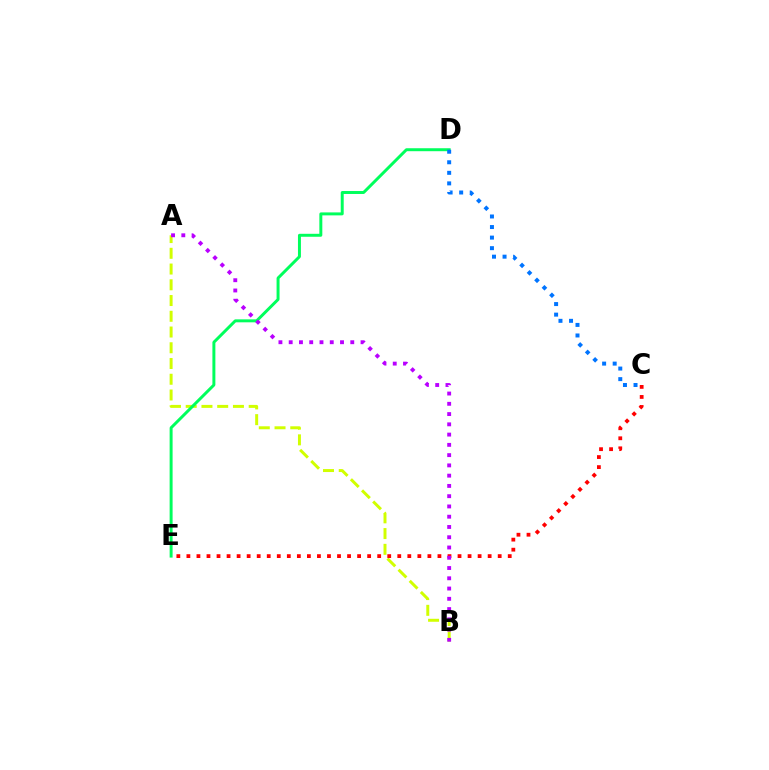{('A', 'B'): [{'color': '#d1ff00', 'line_style': 'dashed', 'thickness': 2.14}, {'color': '#b900ff', 'line_style': 'dotted', 'thickness': 2.79}], ('D', 'E'): [{'color': '#00ff5c', 'line_style': 'solid', 'thickness': 2.13}], ('C', 'D'): [{'color': '#0074ff', 'line_style': 'dotted', 'thickness': 2.87}], ('C', 'E'): [{'color': '#ff0000', 'line_style': 'dotted', 'thickness': 2.73}]}